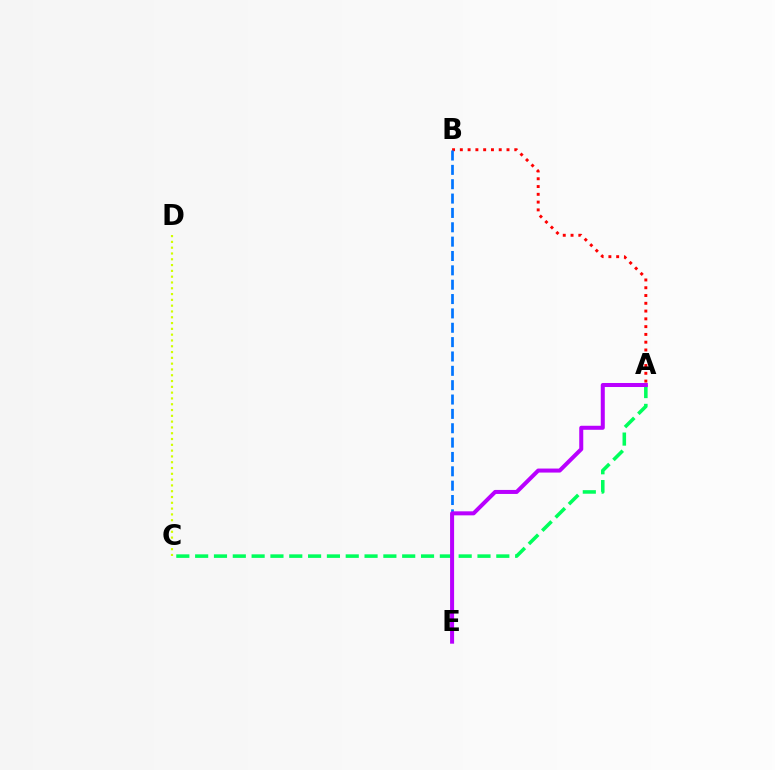{('A', 'B'): [{'color': '#ff0000', 'line_style': 'dotted', 'thickness': 2.11}], ('A', 'C'): [{'color': '#00ff5c', 'line_style': 'dashed', 'thickness': 2.56}], ('C', 'D'): [{'color': '#d1ff00', 'line_style': 'dotted', 'thickness': 1.58}], ('B', 'E'): [{'color': '#0074ff', 'line_style': 'dashed', 'thickness': 1.95}], ('A', 'E'): [{'color': '#b900ff', 'line_style': 'solid', 'thickness': 2.89}]}